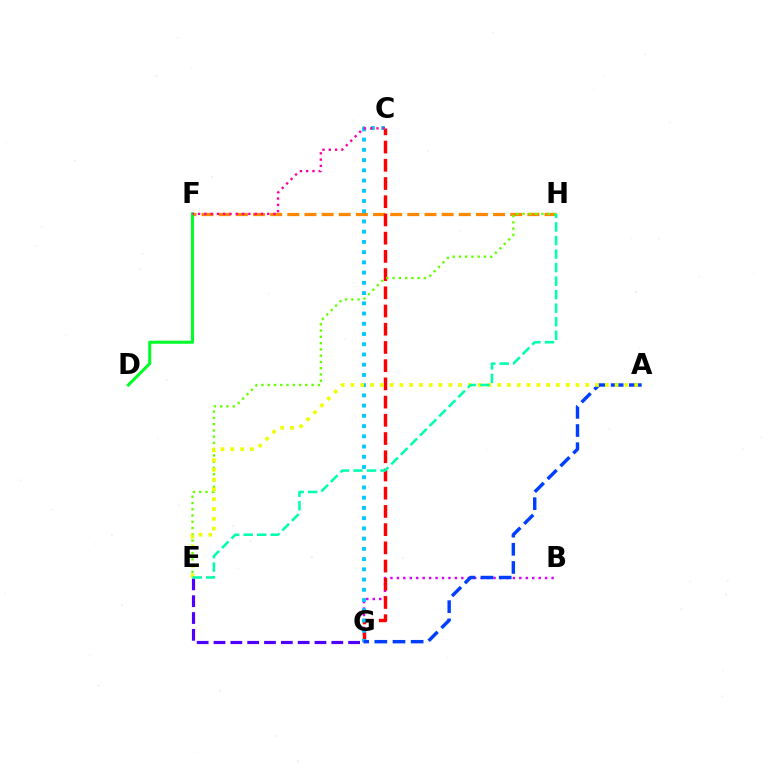{('F', 'H'): [{'color': '#ff8800', 'line_style': 'dashed', 'thickness': 2.33}], ('D', 'F'): [{'color': '#00ff27', 'line_style': 'solid', 'thickness': 2.19}], ('B', 'G'): [{'color': '#d600ff', 'line_style': 'dotted', 'thickness': 1.75}], ('C', 'G'): [{'color': '#ff0000', 'line_style': 'dashed', 'thickness': 2.47}, {'color': '#00c7ff', 'line_style': 'dotted', 'thickness': 2.78}], ('C', 'F'): [{'color': '#ff00a0', 'line_style': 'dotted', 'thickness': 1.71}], ('E', 'G'): [{'color': '#4f00ff', 'line_style': 'dashed', 'thickness': 2.29}], ('A', 'G'): [{'color': '#003fff', 'line_style': 'dashed', 'thickness': 2.47}], ('E', 'H'): [{'color': '#66ff00', 'line_style': 'dotted', 'thickness': 1.7}, {'color': '#00ffaf', 'line_style': 'dashed', 'thickness': 1.84}], ('A', 'E'): [{'color': '#eeff00', 'line_style': 'dotted', 'thickness': 2.66}]}